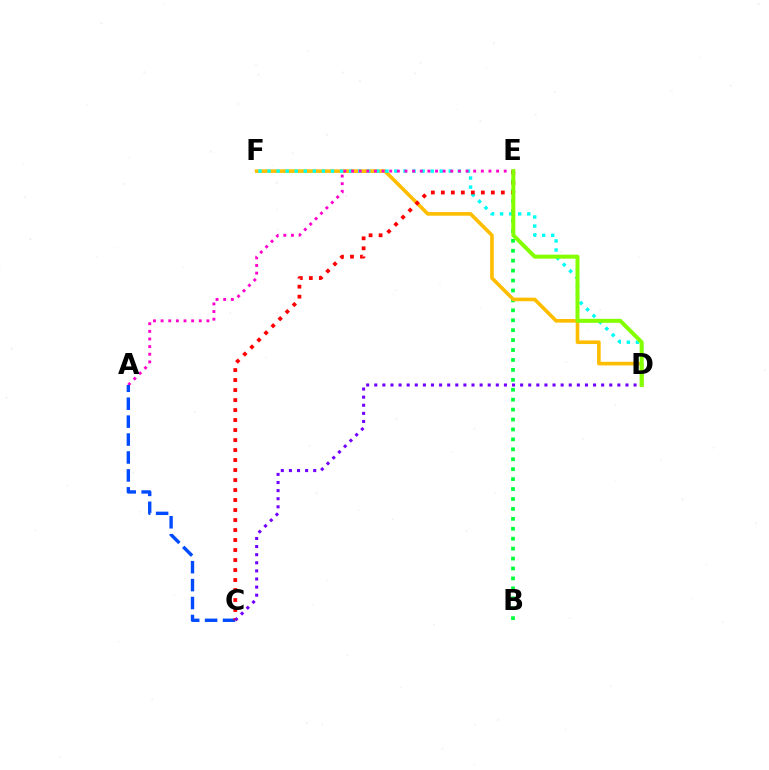{('B', 'E'): [{'color': '#00ff39', 'line_style': 'dotted', 'thickness': 2.7}], ('D', 'F'): [{'color': '#ffbd00', 'line_style': 'solid', 'thickness': 2.6}, {'color': '#00fff6', 'line_style': 'dotted', 'thickness': 2.46}], ('A', 'E'): [{'color': '#ff00cf', 'line_style': 'dotted', 'thickness': 2.07}], ('A', 'C'): [{'color': '#004bff', 'line_style': 'dashed', 'thickness': 2.44}], ('C', 'E'): [{'color': '#ff0000', 'line_style': 'dotted', 'thickness': 2.72}], ('C', 'D'): [{'color': '#7200ff', 'line_style': 'dotted', 'thickness': 2.2}], ('D', 'E'): [{'color': '#84ff00', 'line_style': 'solid', 'thickness': 2.88}]}